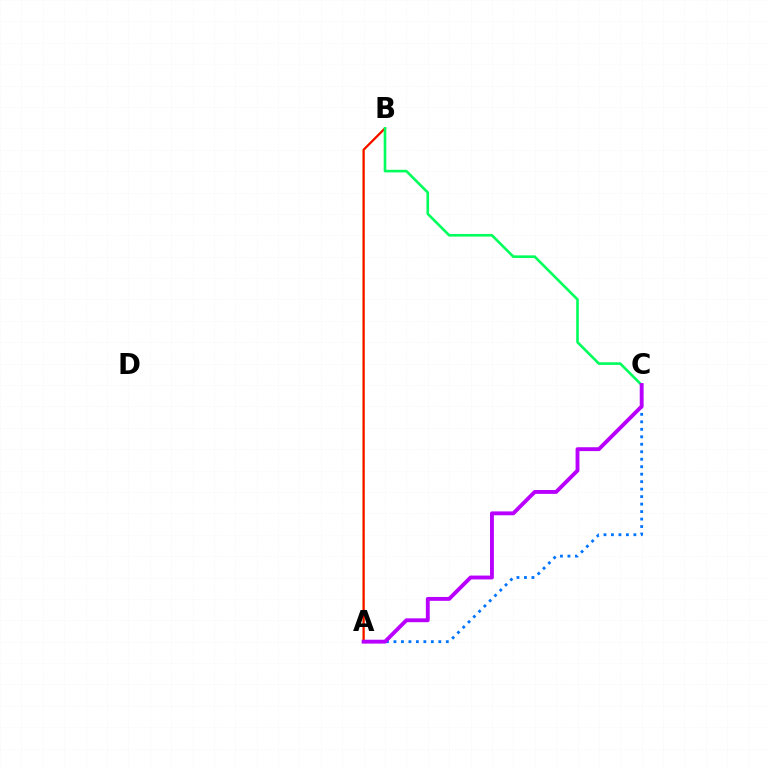{('A', 'B'): [{'color': '#d1ff00', 'line_style': 'solid', 'thickness': 1.51}, {'color': '#ff0000', 'line_style': 'solid', 'thickness': 1.53}], ('A', 'C'): [{'color': '#0074ff', 'line_style': 'dotted', 'thickness': 2.03}, {'color': '#b900ff', 'line_style': 'solid', 'thickness': 2.79}], ('B', 'C'): [{'color': '#00ff5c', 'line_style': 'solid', 'thickness': 1.89}]}